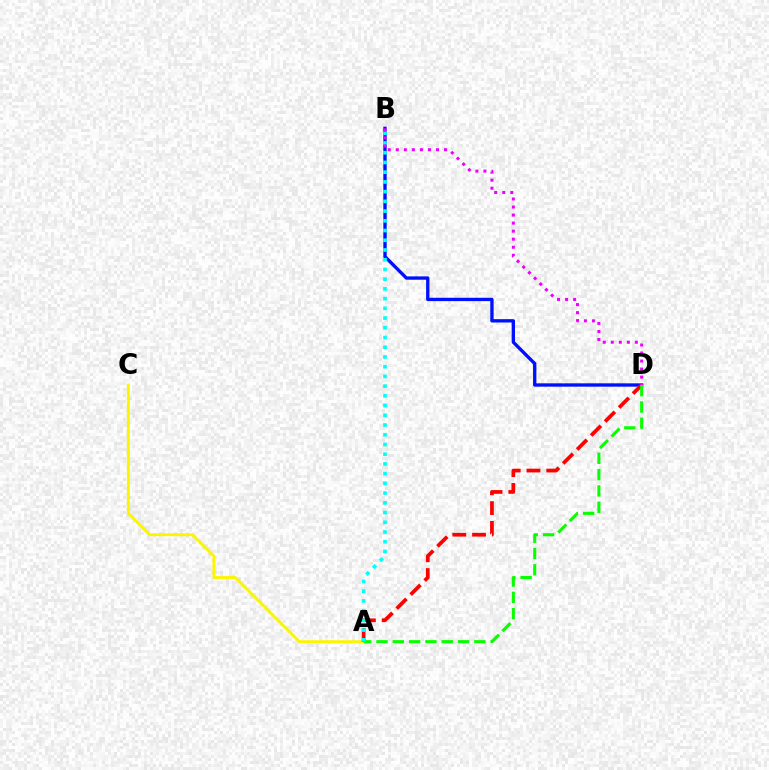{('A', 'C'): [{'color': '#fcf500', 'line_style': 'solid', 'thickness': 2.07}], ('B', 'D'): [{'color': '#0010ff', 'line_style': 'solid', 'thickness': 2.41}, {'color': '#ee00ff', 'line_style': 'dotted', 'thickness': 2.18}], ('A', 'D'): [{'color': '#ff0000', 'line_style': 'dashed', 'thickness': 2.69}, {'color': '#08ff00', 'line_style': 'dashed', 'thickness': 2.22}], ('A', 'B'): [{'color': '#00fff6', 'line_style': 'dotted', 'thickness': 2.64}]}